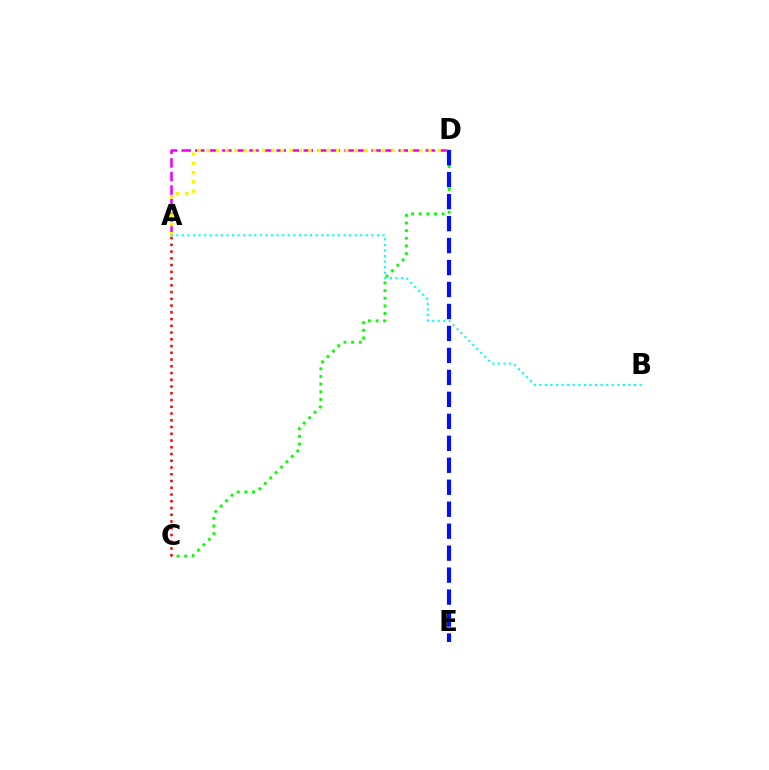{('A', 'D'): [{'color': '#ee00ff', 'line_style': 'dashed', 'thickness': 1.84}, {'color': '#fcf500', 'line_style': 'dotted', 'thickness': 2.51}], ('C', 'D'): [{'color': '#08ff00', 'line_style': 'dotted', 'thickness': 2.08}], ('D', 'E'): [{'color': '#0010ff', 'line_style': 'dashed', 'thickness': 2.98}], ('A', 'B'): [{'color': '#00fff6', 'line_style': 'dotted', 'thickness': 1.51}], ('A', 'C'): [{'color': '#ff0000', 'line_style': 'dotted', 'thickness': 1.83}]}